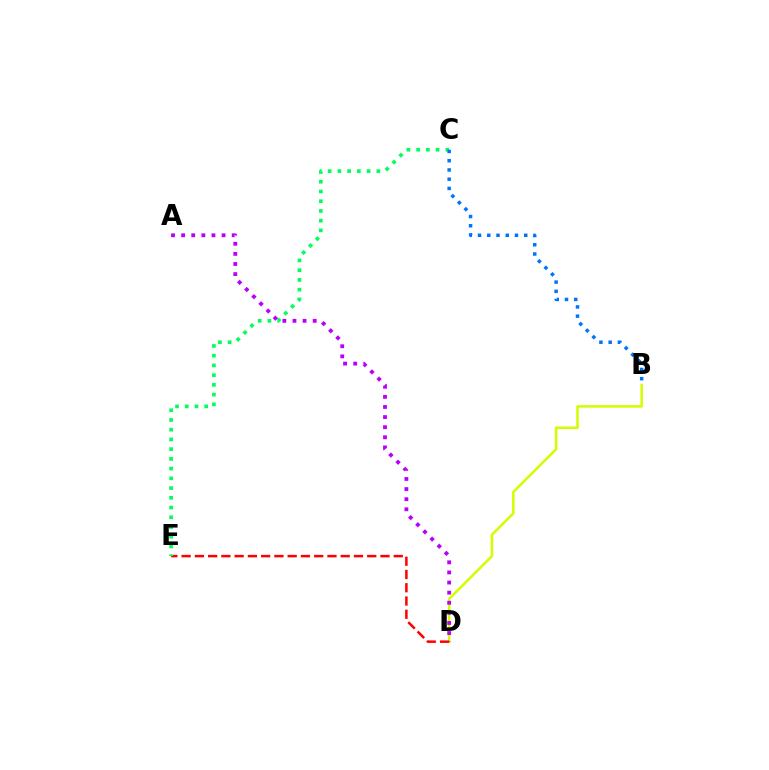{('B', 'D'): [{'color': '#d1ff00', 'line_style': 'solid', 'thickness': 1.82}], ('A', 'D'): [{'color': '#b900ff', 'line_style': 'dotted', 'thickness': 2.75}], ('D', 'E'): [{'color': '#ff0000', 'line_style': 'dashed', 'thickness': 1.8}], ('C', 'E'): [{'color': '#00ff5c', 'line_style': 'dotted', 'thickness': 2.64}], ('B', 'C'): [{'color': '#0074ff', 'line_style': 'dotted', 'thickness': 2.51}]}